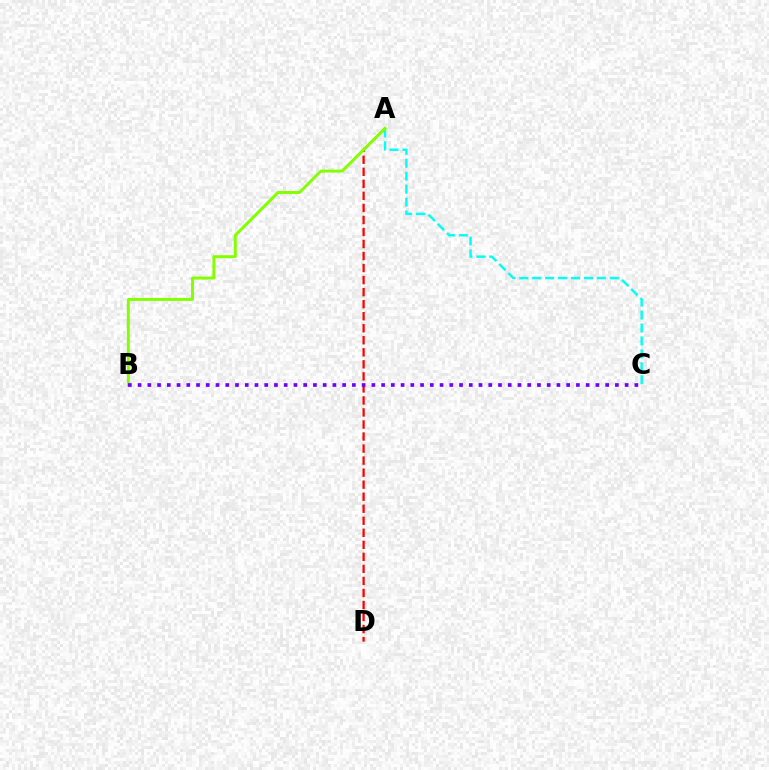{('A', 'D'): [{'color': '#ff0000', 'line_style': 'dashed', 'thickness': 1.63}], ('A', 'C'): [{'color': '#00fff6', 'line_style': 'dashed', 'thickness': 1.76}], ('A', 'B'): [{'color': '#84ff00', 'line_style': 'solid', 'thickness': 2.13}], ('B', 'C'): [{'color': '#7200ff', 'line_style': 'dotted', 'thickness': 2.65}]}